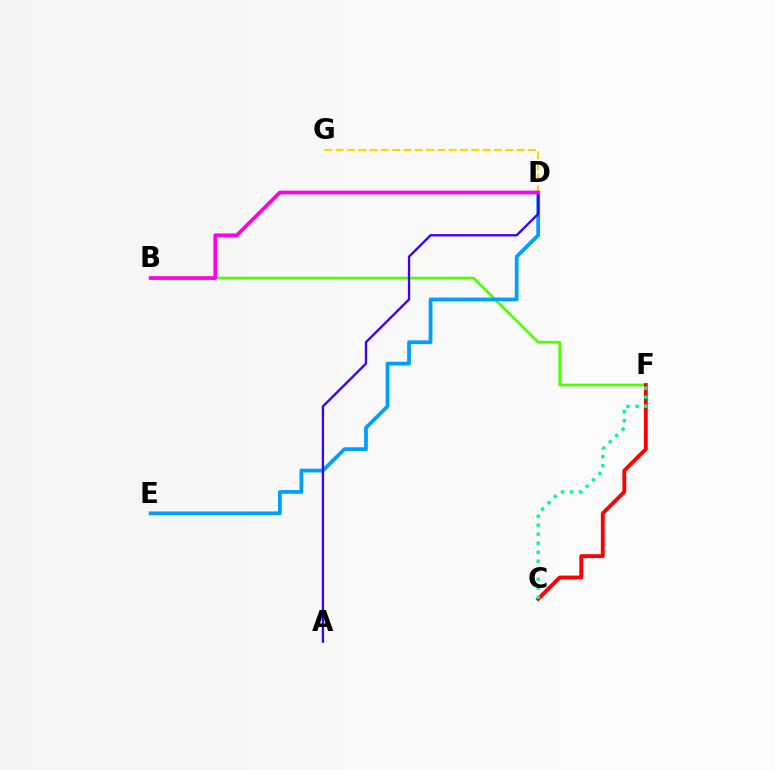{('B', 'F'): [{'color': '#4fff00', 'line_style': 'solid', 'thickness': 1.96}], ('C', 'F'): [{'color': '#ff0000', 'line_style': 'solid', 'thickness': 2.77}, {'color': '#00ff86', 'line_style': 'dotted', 'thickness': 2.44}], ('D', 'E'): [{'color': '#009eff', 'line_style': 'solid', 'thickness': 2.72}], ('D', 'G'): [{'color': '#ffd500', 'line_style': 'dashed', 'thickness': 1.54}], ('A', 'D'): [{'color': '#3700ff', 'line_style': 'solid', 'thickness': 1.67}], ('B', 'D'): [{'color': '#ff00ed', 'line_style': 'solid', 'thickness': 2.68}]}